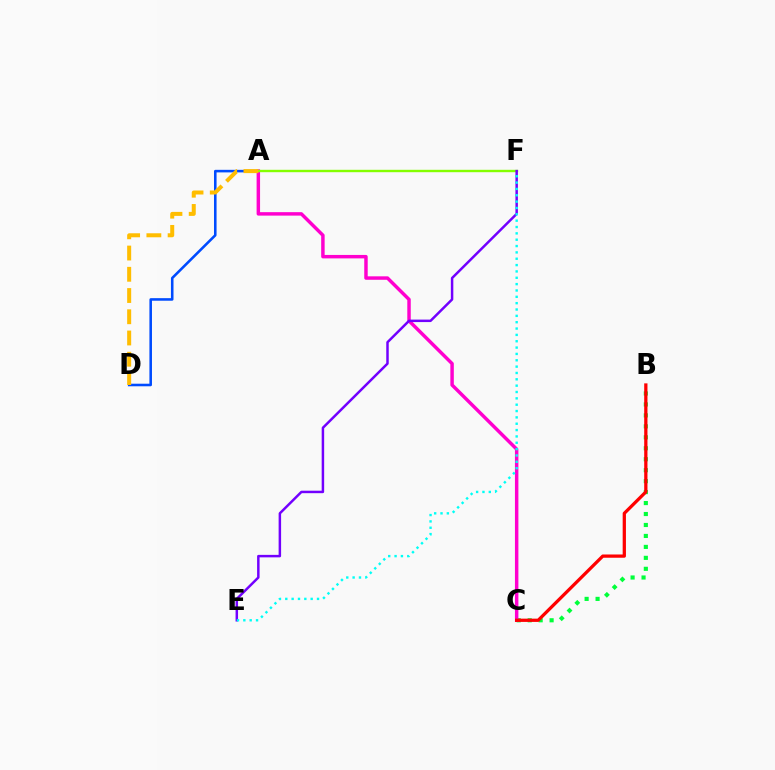{('B', 'C'): [{'color': '#00ff39', 'line_style': 'dotted', 'thickness': 2.98}, {'color': '#ff0000', 'line_style': 'solid', 'thickness': 2.35}], ('A', 'D'): [{'color': '#004bff', 'line_style': 'solid', 'thickness': 1.85}, {'color': '#ffbd00', 'line_style': 'dashed', 'thickness': 2.88}], ('A', 'C'): [{'color': '#ff00cf', 'line_style': 'solid', 'thickness': 2.49}], ('A', 'F'): [{'color': '#84ff00', 'line_style': 'solid', 'thickness': 1.73}], ('E', 'F'): [{'color': '#7200ff', 'line_style': 'solid', 'thickness': 1.79}, {'color': '#00fff6', 'line_style': 'dotted', 'thickness': 1.72}]}